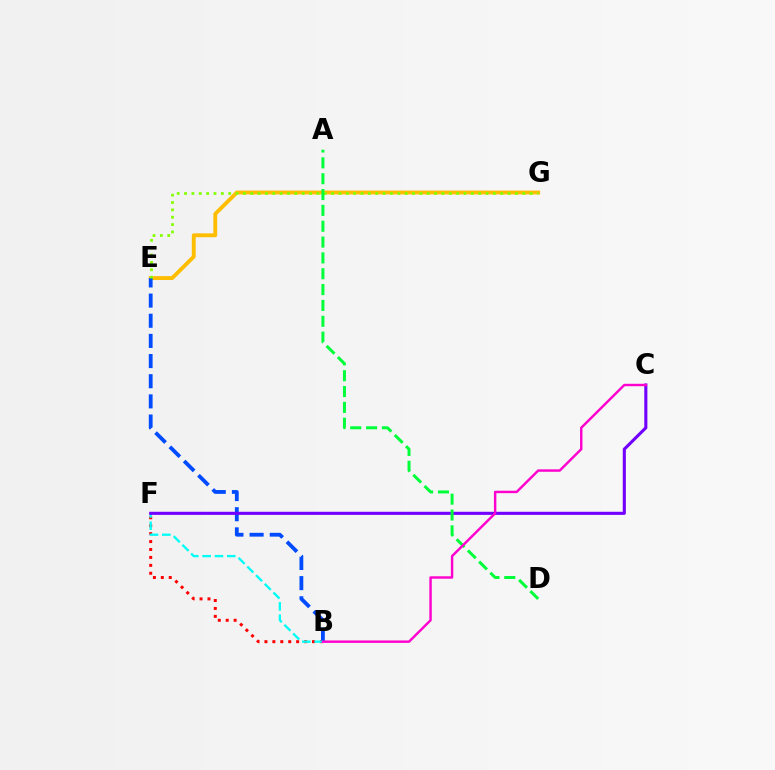{('B', 'F'): [{'color': '#ff0000', 'line_style': 'dotted', 'thickness': 2.15}, {'color': '#00fff6', 'line_style': 'dashed', 'thickness': 1.67}], ('E', 'G'): [{'color': '#ffbd00', 'line_style': 'solid', 'thickness': 2.79}, {'color': '#84ff00', 'line_style': 'dotted', 'thickness': 2.0}], ('B', 'E'): [{'color': '#004bff', 'line_style': 'dashed', 'thickness': 2.74}], ('C', 'F'): [{'color': '#7200ff', 'line_style': 'solid', 'thickness': 2.23}], ('A', 'D'): [{'color': '#00ff39', 'line_style': 'dashed', 'thickness': 2.15}], ('B', 'C'): [{'color': '#ff00cf', 'line_style': 'solid', 'thickness': 1.75}]}